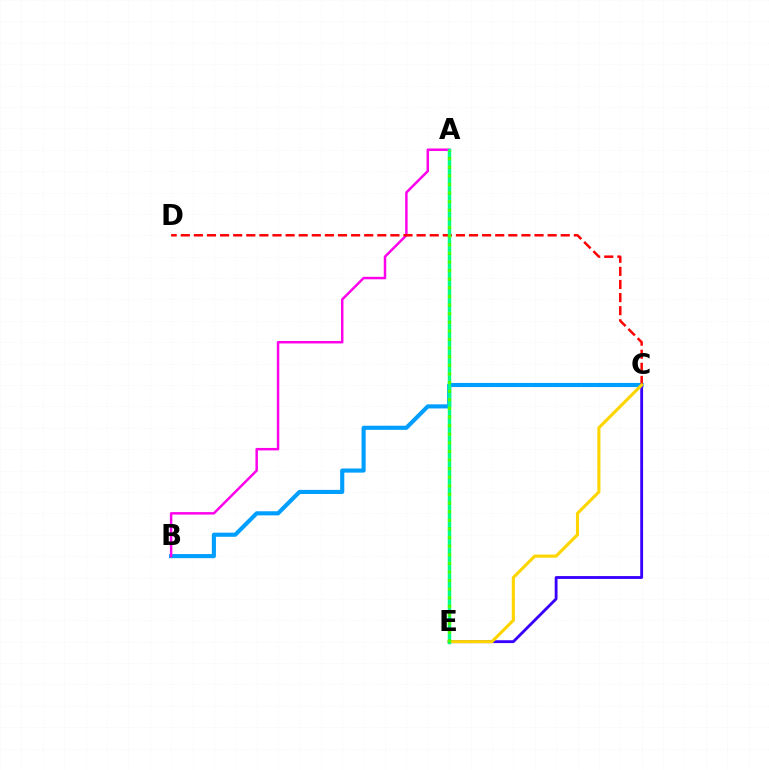{('B', 'C'): [{'color': '#009eff', 'line_style': 'solid', 'thickness': 2.96}], ('C', 'E'): [{'color': '#3700ff', 'line_style': 'solid', 'thickness': 2.04}, {'color': '#ffd500', 'line_style': 'solid', 'thickness': 2.25}], ('A', 'B'): [{'color': '#ff00ed', 'line_style': 'solid', 'thickness': 1.78}], ('C', 'D'): [{'color': '#ff0000', 'line_style': 'dashed', 'thickness': 1.78}], ('A', 'E'): [{'color': '#00ff86', 'line_style': 'solid', 'thickness': 2.47}, {'color': '#4fff00', 'line_style': 'dotted', 'thickness': 2.34}]}